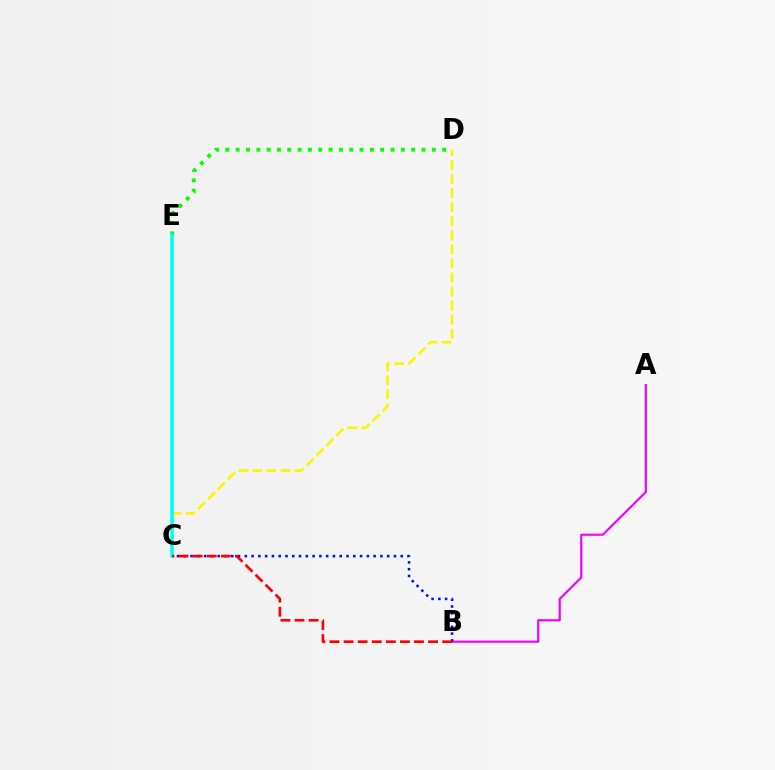{('C', 'D'): [{'color': '#fcf500', 'line_style': 'dashed', 'thickness': 1.91}], ('D', 'E'): [{'color': '#08ff00', 'line_style': 'dotted', 'thickness': 2.81}], ('A', 'B'): [{'color': '#ee00ff', 'line_style': 'solid', 'thickness': 1.55}], ('C', 'E'): [{'color': '#00fff6', 'line_style': 'solid', 'thickness': 2.53}], ('B', 'C'): [{'color': '#0010ff', 'line_style': 'dotted', 'thickness': 1.84}, {'color': '#ff0000', 'line_style': 'dashed', 'thickness': 1.91}]}